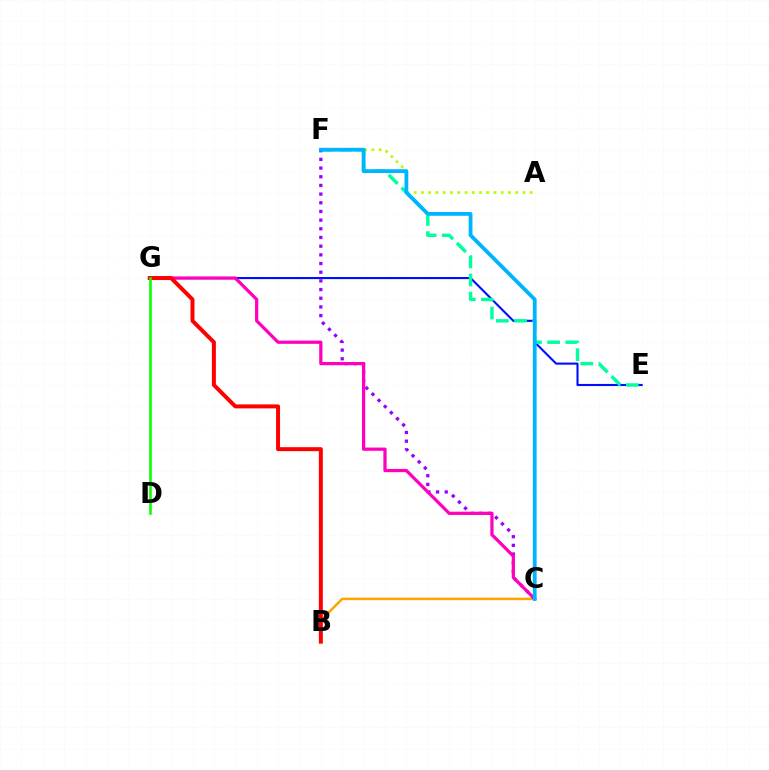{('A', 'F'): [{'color': '#b3ff00', 'line_style': 'dotted', 'thickness': 1.97}], ('B', 'C'): [{'color': '#ffa500', 'line_style': 'solid', 'thickness': 1.81}], ('E', 'G'): [{'color': '#0010ff', 'line_style': 'solid', 'thickness': 1.53}], ('E', 'F'): [{'color': '#00ff9d', 'line_style': 'dashed', 'thickness': 2.47}], ('C', 'F'): [{'color': '#9b00ff', 'line_style': 'dotted', 'thickness': 2.36}, {'color': '#00b5ff', 'line_style': 'solid', 'thickness': 2.74}], ('C', 'G'): [{'color': '#ff00bd', 'line_style': 'solid', 'thickness': 2.33}], ('B', 'G'): [{'color': '#ff0000', 'line_style': 'solid', 'thickness': 2.87}], ('D', 'G'): [{'color': '#08ff00', 'line_style': 'solid', 'thickness': 1.86}]}